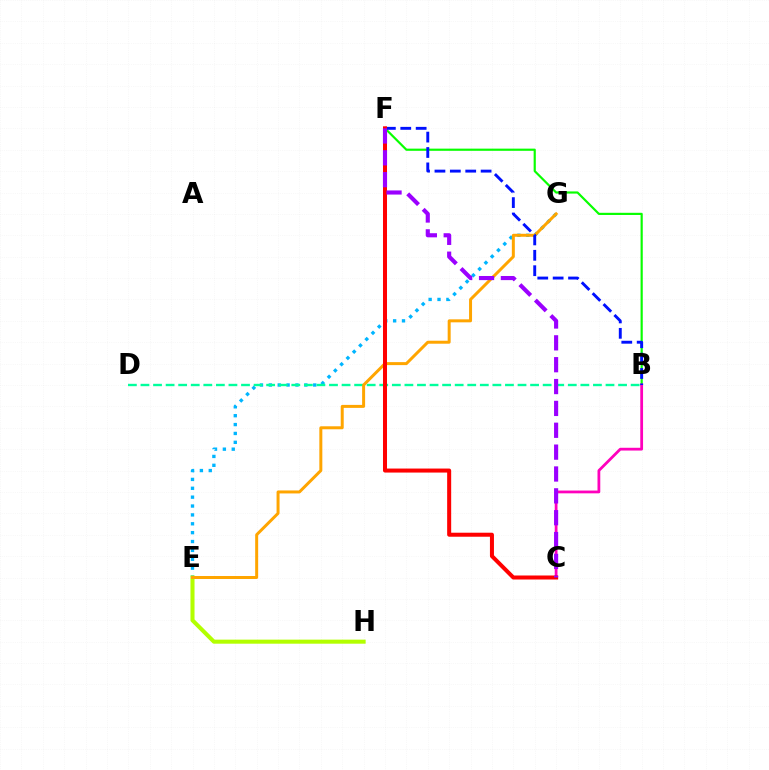{('E', 'G'): [{'color': '#00b5ff', 'line_style': 'dotted', 'thickness': 2.41}, {'color': '#ffa500', 'line_style': 'solid', 'thickness': 2.15}], ('B', 'F'): [{'color': '#08ff00', 'line_style': 'solid', 'thickness': 1.57}, {'color': '#0010ff', 'line_style': 'dashed', 'thickness': 2.09}], ('B', 'D'): [{'color': '#00ff9d', 'line_style': 'dashed', 'thickness': 1.71}], ('E', 'H'): [{'color': '#b3ff00', 'line_style': 'solid', 'thickness': 2.92}], ('B', 'C'): [{'color': '#ff00bd', 'line_style': 'solid', 'thickness': 2.0}], ('C', 'F'): [{'color': '#ff0000', 'line_style': 'solid', 'thickness': 2.89}, {'color': '#9b00ff', 'line_style': 'dashed', 'thickness': 2.97}]}